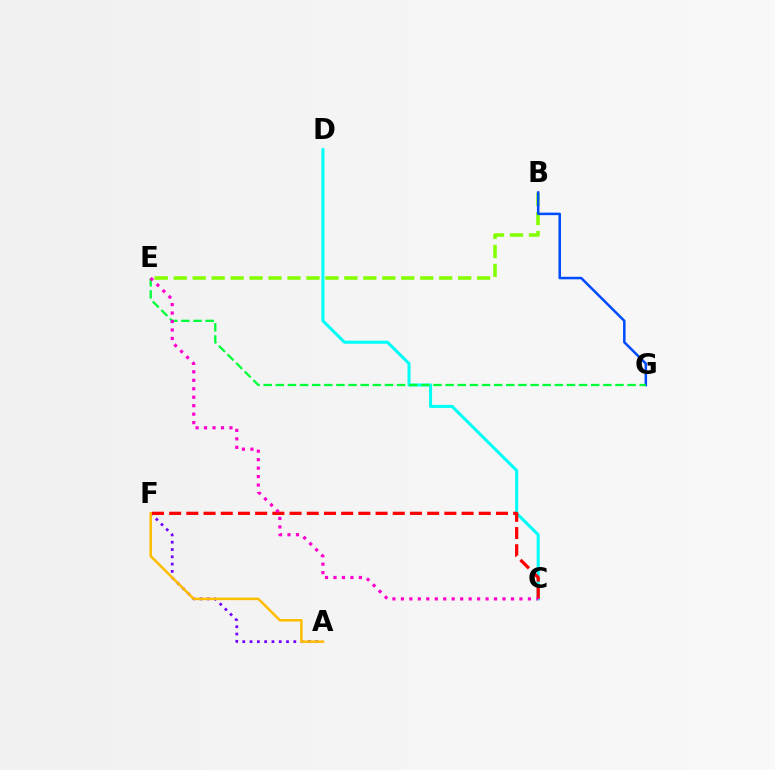{('A', 'F'): [{'color': '#7200ff', 'line_style': 'dotted', 'thickness': 1.98}, {'color': '#ffbd00', 'line_style': 'solid', 'thickness': 1.83}], ('B', 'E'): [{'color': '#84ff00', 'line_style': 'dashed', 'thickness': 2.58}], ('B', 'G'): [{'color': '#004bff', 'line_style': 'solid', 'thickness': 1.81}], ('C', 'D'): [{'color': '#00fff6', 'line_style': 'solid', 'thickness': 2.19}], ('E', 'G'): [{'color': '#00ff39', 'line_style': 'dashed', 'thickness': 1.65}], ('C', 'F'): [{'color': '#ff0000', 'line_style': 'dashed', 'thickness': 2.34}], ('C', 'E'): [{'color': '#ff00cf', 'line_style': 'dotted', 'thickness': 2.3}]}